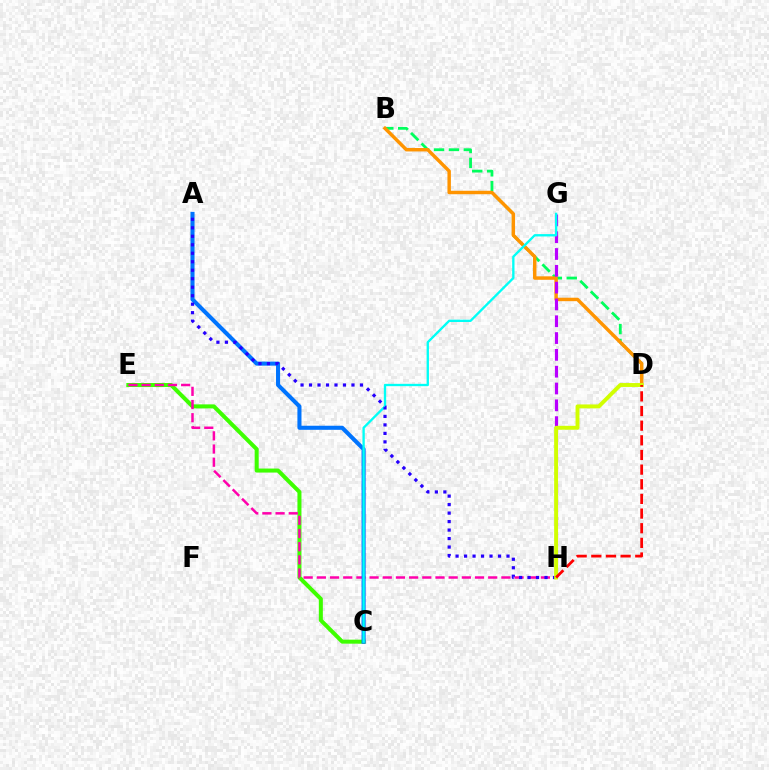{('B', 'D'): [{'color': '#00ff5c', 'line_style': 'dashed', 'thickness': 2.02}, {'color': '#ff9400', 'line_style': 'solid', 'thickness': 2.49}], ('C', 'E'): [{'color': '#3dff00', 'line_style': 'solid', 'thickness': 2.9}], ('E', 'H'): [{'color': '#ff00ac', 'line_style': 'dashed', 'thickness': 1.79}], ('A', 'C'): [{'color': '#0074ff', 'line_style': 'solid', 'thickness': 2.93}], ('G', 'H'): [{'color': '#b900ff', 'line_style': 'dashed', 'thickness': 2.28}], ('C', 'G'): [{'color': '#00fff6', 'line_style': 'solid', 'thickness': 1.68}], ('A', 'H'): [{'color': '#2500ff', 'line_style': 'dotted', 'thickness': 2.31}], ('D', 'H'): [{'color': '#d1ff00', 'line_style': 'solid', 'thickness': 2.81}, {'color': '#ff0000', 'line_style': 'dashed', 'thickness': 1.99}]}